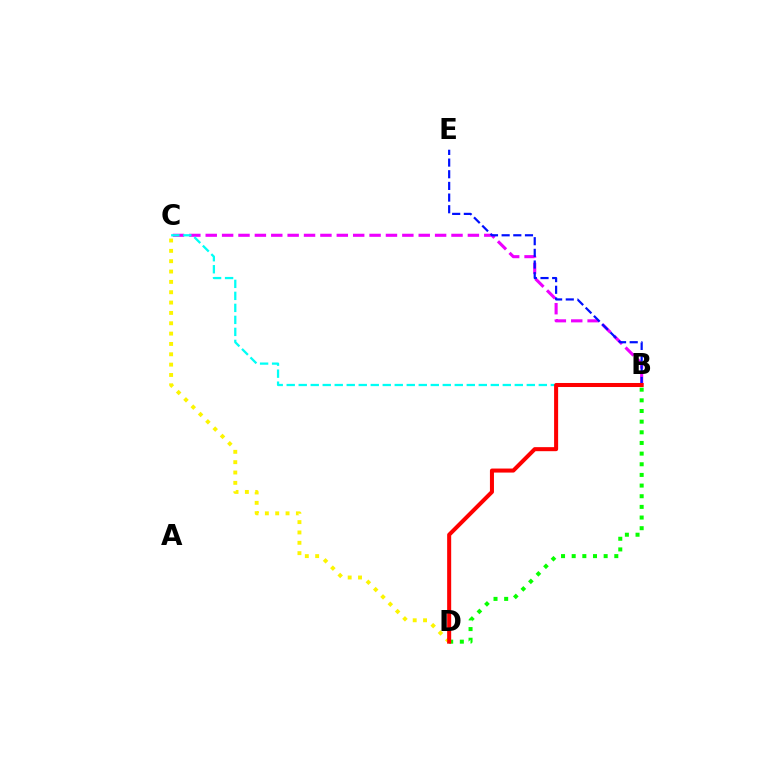{('B', 'C'): [{'color': '#ee00ff', 'line_style': 'dashed', 'thickness': 2.23}, {'color': '#00fff6', 'line_style': 'dashed', 'thickness': 1.63}], ('C', 'D'): [{'color': '#fcf500', 'line_style': 'dotted', 'thickness': 2.81}], ('B', 'E'): [{'color': '#0010ff', 'line_style': 'dashed', 'thickness': 1.58}], ('B', 'D'): [{'color': '#08ff00', 'line_style': 'dotted', 'thickness': 2.89}, {'color': '#ff0000', 'line_style': 'solid', 'thickness': 2.9}]}